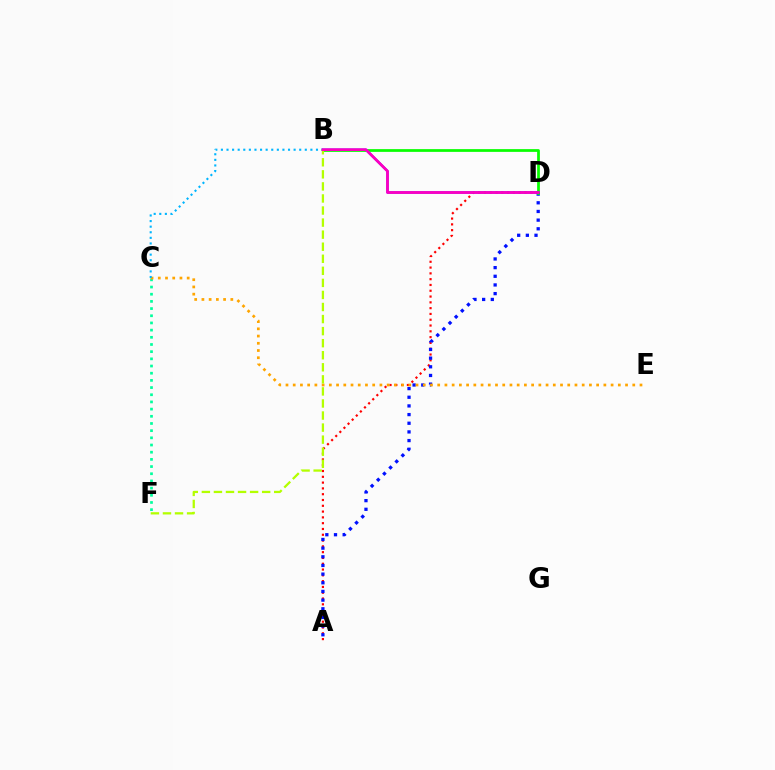{('A', 'D'): [{'color': '#ff0000', 'line_style': 'dotted', 'thickness': 1.57}, {'color': '#0010ff', 'line_style': 'dotted', 'thickness': 2.35}], ('C', 'F'): [{'color': '#00ff9d', 'line_style': 'dotted', 'thickness': 1.95}], ('B', 'D'): [{'color': '#08ff00', 'line_style': 'solid', 'thickness': 1.98}, {'color': '#9b00ff', 'line_style': 'solid', 'thickness': 1.86}, {'color': '#ff00bd', 'line_style': 'solid', 'thickness': 1.81}], ('C', 'E'): [{'color': '#ffa500', 'line_style': 'dotted', 'thickness': 1.96}], ('B', 'C'): [{'color': '#00b5ff', 'line_style': 'dotted', 'thickness': 1.52}], ('B', 'F'): [{'color': '#b3ff00', 'line_style': 'dashed', 'thickness': 1.64}]}